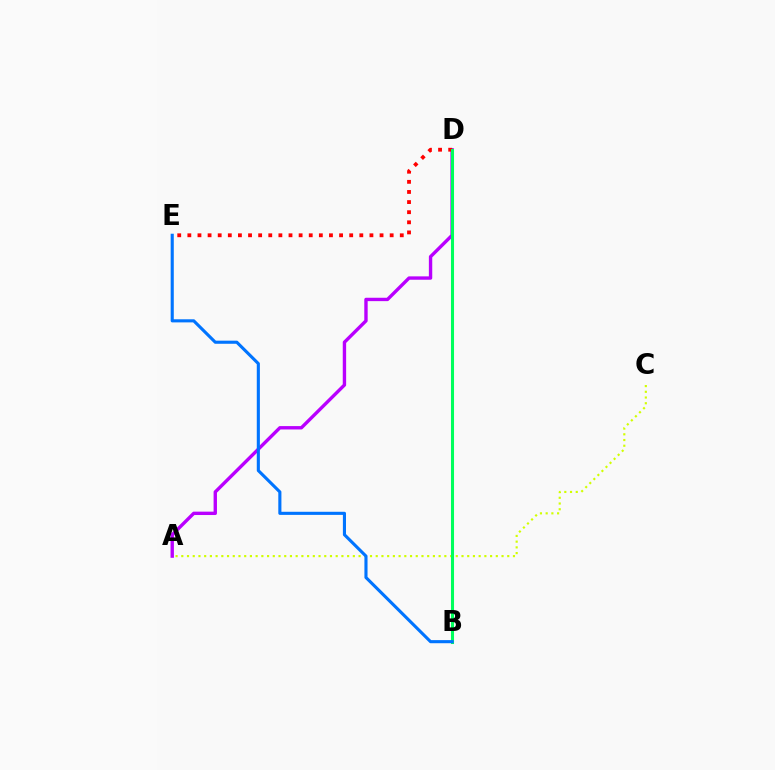{('A', 'C'): [{'color': '#d1ff00', 'line_style': 'dotted', 'thickness': 1.55}], ('A', 'D'): [{'color': '#b900ff', 'line_style': 'solid', 'thickness': 2.43}], ('D', 'E'): [{'color': '#ff0000', 'line_style': 'dotted', 'thickness': 2.75}], ('B', 'D'): [{'color': '#00ff5c', 'line_style': 'solid', 'thickness': 2.2}], ('B', 'E'): [{'color': '#0074ff', 'line_style': 'solid', 'thickness': 2.24}]}